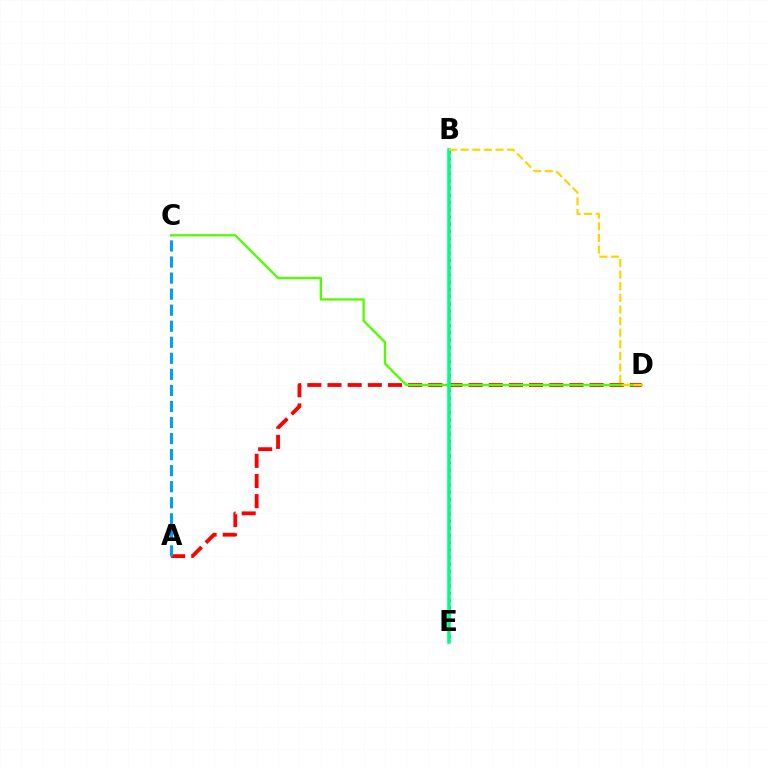{('A', 'D'): [{'color': '#ff0000', 'line_style': 'dashed', 'thickness': 2.74}], ('B', 'E'): [{'color': '#3700ff', 'line_style': 'dotted', 'thickness': 1.61}, {'color': '#ff00ed', 'line_style': 'dotted', 'thickness': 1.97}, {'color': '#00ff86', 'line_style': 'solid', 'thickness': 2.56}], ('C', 'D'): [{'color': '#4fff00', 'line_style': 'solid', 'thickness': 1.68}], ('B', 'D'): [{'color': '#ffd500', 'line_style': 'dashed', 'thickness': 1.58}], ('A', 'C'): [{'color': '#009eff', 'line_style': 'dashed', 'thickness': 2.18}]}